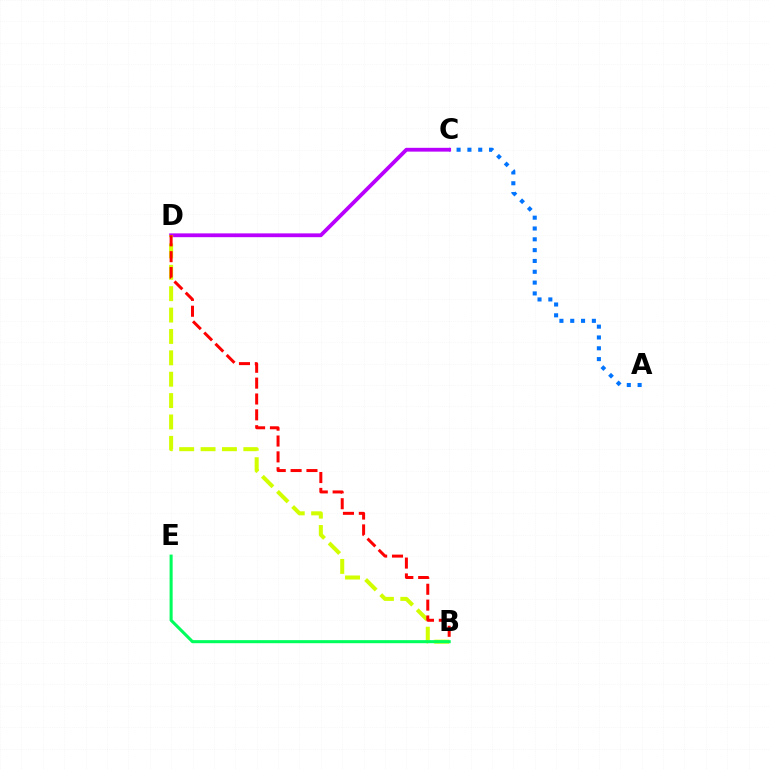{('A', 'C'): [{'color': '#0074ff', 'line_style': 'dotted', 'thickness': 2.94}], ('C', 'D'): [{'color': '#b900ff', 'line_style': 'solid', 'thickness': 2.74}], ('B', 'D'): [{'color': '#d1ff00', 'line_style': 'dashed', 'thickness': 2.9}, {'color': '#ff0000', 'line_style': 'dashed', 'thickness': 2.15}], ('B', 'E'): [{'color': '#00ff5c', 'line_style': 'solid', 'thickness': 2.21}]}